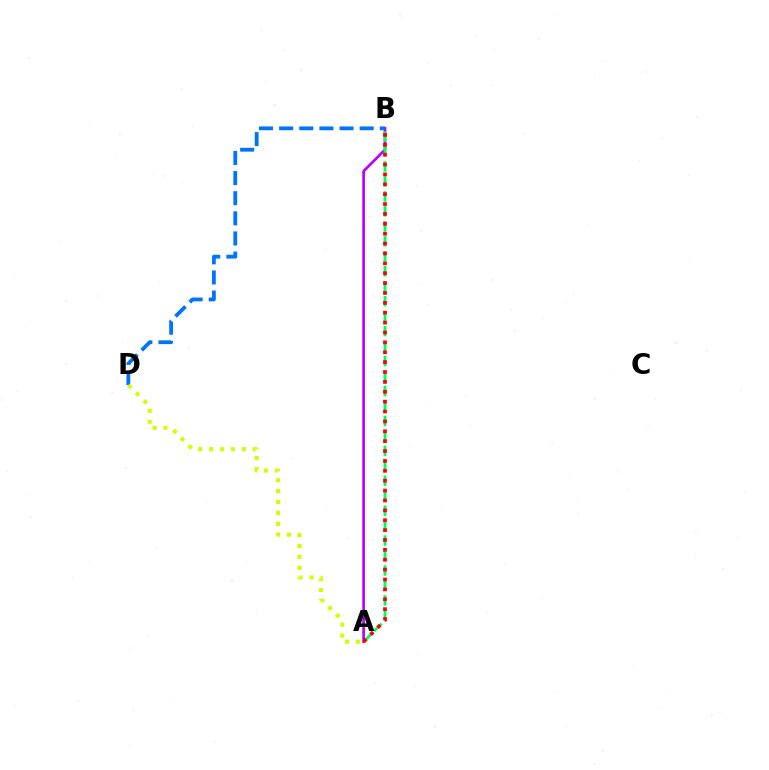{('A', 'B'): [{'color': '#b900ff', 'line_style': 'solid', 'thickness': 1.92}, {'color': '#00ff5c', 'line_style': 'dashed', 'thickness': 2.03}, {'color': '#ff0000', 'line_style': 'dotted', 'thickness': 2.68}], ('B', 'D'): [{'color': '#0074ff', 'line_style': 'dashed', 'thickness': 2.73}], ('A', 'D'): [{'color': '#d1ff00', 'line_style': 'dotted', 'thickness': 2.96}]}